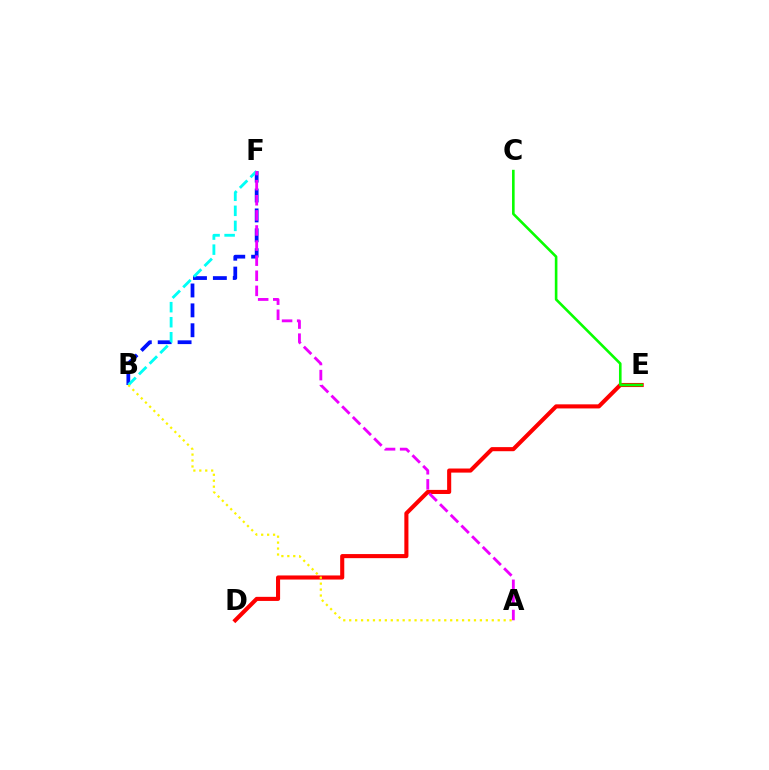{('B', 'F'): [{'color': '#0010ff', 'line_style': 'dashed', 'thickness': 2.7}, {'color': '#00fff6', 'line_style': 'dashed', 'thickness': 2.04}], ('D', 'E'): [{'color': '#ff0000', 'line_style': 'solid', 'thickness': 2.95}], ('A', 'F'): [{'color': '#ee00ff', 'line_style': 'dashed', 'thickness': 2.05}], ('A', 'B'): [{'color': '#fcf500', 'line_style': 'dotted', 'thickness': 1.61}], ('C', 'E'): [{'color': '#08ff00', 'line_style': 'solid', 'thickness': 1.88}]}